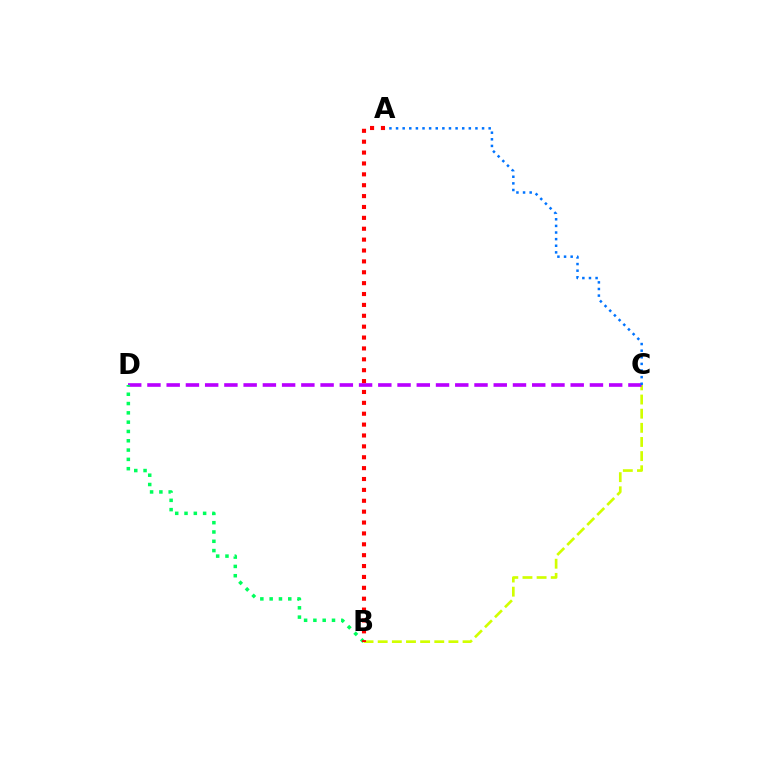{('B', 'C'): [{'color': '#d1ff00', 'line_style': 'dashed', 'thickness': 1.92}], ('C', 'D'): [{'color': '#b900ff', 'line_style': 'dashed', 'thickness': 2.61}], ('B', 'D'): [{'color': '#00ff5c', 'line_style': 'dotted', 'thickness': 2.53}], ('A', 'B'): [{'color': '#ff0000', 'line_style': 'dotted', 'thickness': 2.96}], ('A', 'C'): [{'color': '#0074ff', 'line_style': 'dotted', 'thickness': 1.8}]}